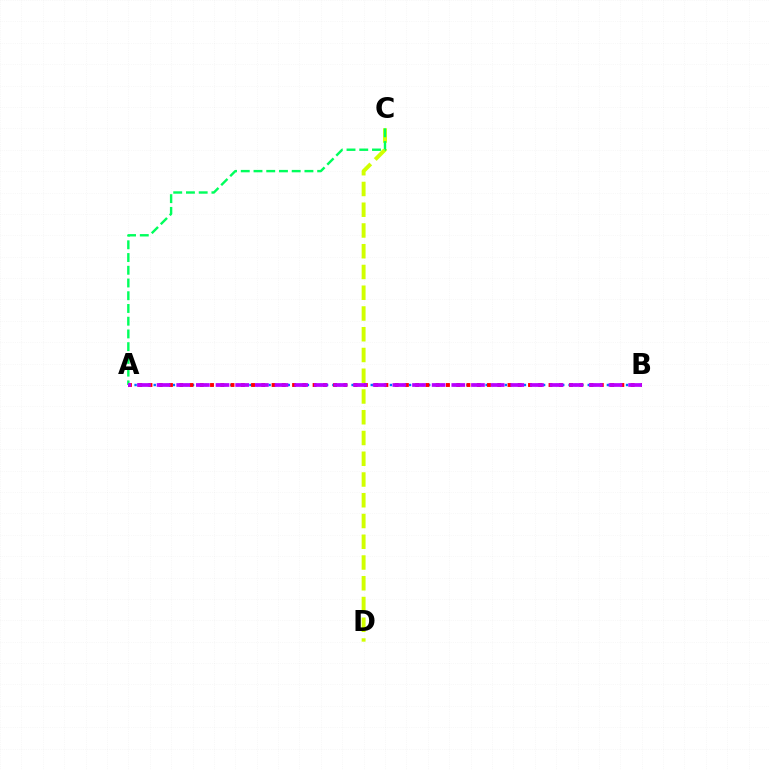{('A', 'B'): [{'color': '#0074ff', 'line_style': 'dotted', 'thickness': 1.73}, {'color': '#ff0000', 'line_style': 'dotted', 'thickness': 2.79}, {'color': '#b900ff', 'line_style': 'dashed', 'thickness': 2.67}], ('C', 'D'): [{'color': '#d1ff00', 'line_style': 'dashed', 'thickness': 2.82}], ('A', 'C'): [{'color': '#00ff5c', 'line_style': 'dashed', 'thickness': 1.73}]}